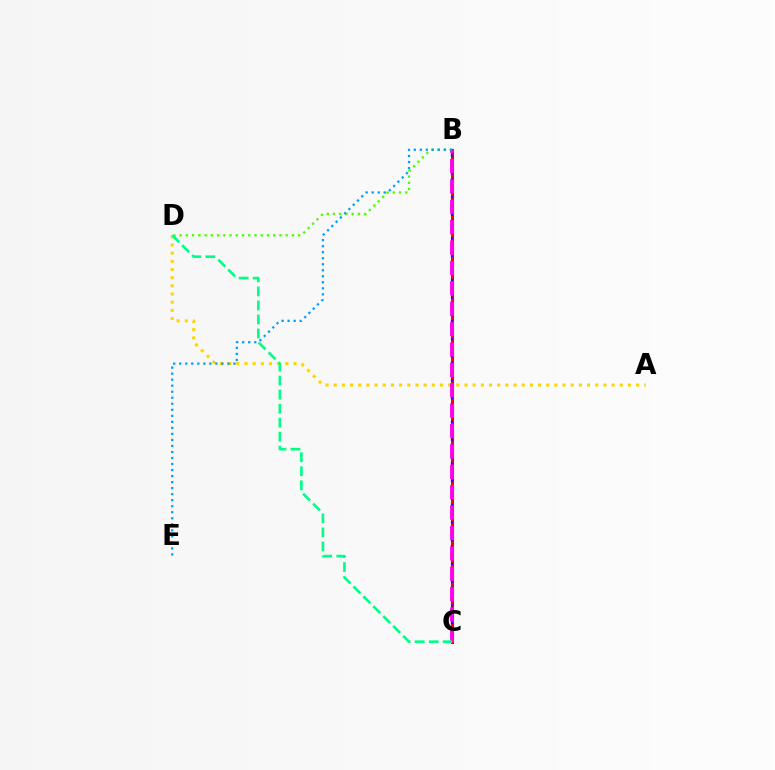{('A', 'D'): [{'color': '#ffd500', 'line_style': 'dotted', 'thickness': 2.22}], ('B', 'D'): [{'color': '#4fff00', 'line_style': 'dotted', 'thickness': 1.69}], ('B', 'C'): [{'color': '#ff0000', 'line_style': 'solid', 'thickness': 2.24}, {'color': '#3700ff', 'line_style': 'dotted', 'thickness': 1.61}, {'color': '#ff00ed', 'line_style': 'dashed', 'thickness': 2.77}], ('B', 'E'): [{'color': '#009eff', 'line_style': 'dotted', 'thickness': 1.64}], ('C', 'D'): [{'color': '#00ff86', 'line_style': 'dashed', 'thickness': 1.91}]}